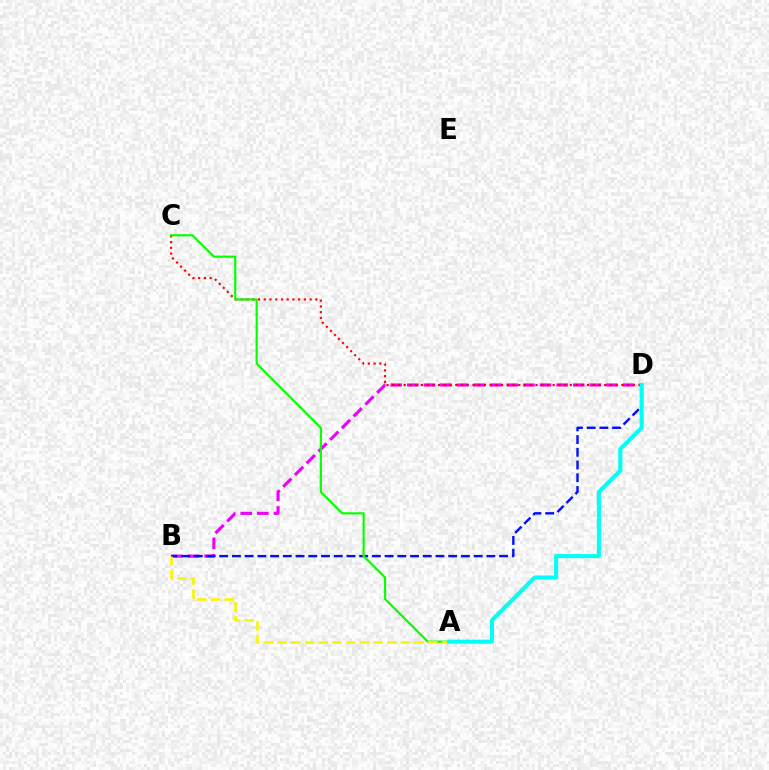{('B', 'D'): [{'color': '#ee00ff', 'line_style': 'dashed', 'thickness': 2.25}, {'color': '#0010ff', 'line_style': 'dashed', 'thickness': 1.73}], ('C', 'D'): [{'color': '#ff0000', 'line_style': 'dotted', 'thickness': 1.56}], ('A', 'C'): [{'color': '#08ff00', 'line_style': 'solid', 'thickness': 1.57}], ('A', 'B'): [{'color': '#fcf500', 'line_style': 'dashed', 'thickness': 1.86}], ('A', 'D'): [{'color': '#00fff6', 'line_style': 'solid', 'thickness': 2.93}]}